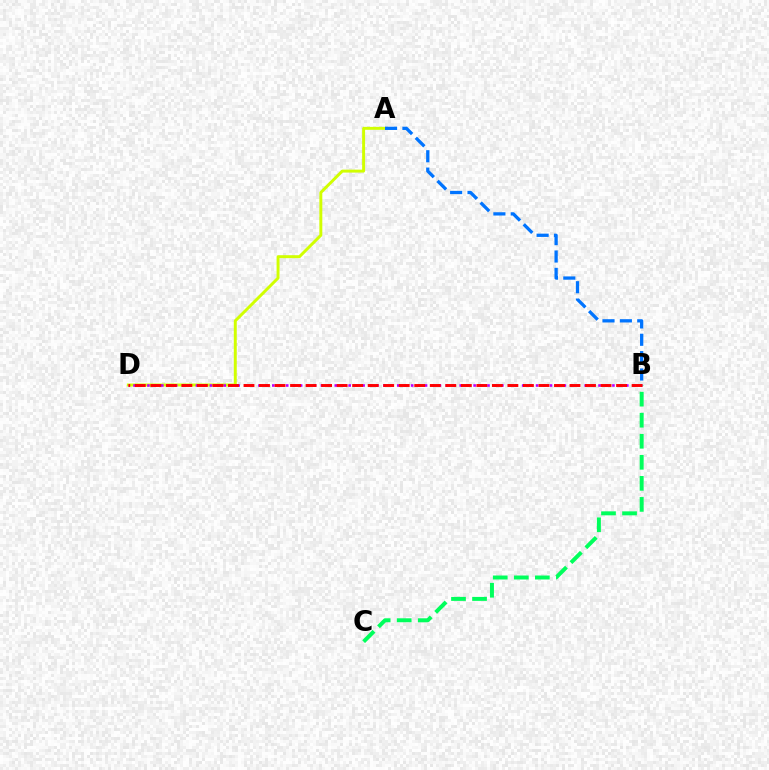{('A', 'D'): [{'color': '#d1ff00', 'line_style': 'solid', 'thickness': 2.12}], ('A', 'B'): [{'color': '#0074ff', 'line_style': 'dashed', 'thickness': 2.36}], ('B', 'D'): [{'color': '#b900ff', 'line_style': 'dotted', 'thickness': 1.89}, {'color': '#ff0000', 'line_style': 'dashed', 'thickness': 2.11}], ('B', 'C'): [{'color': '#00ff5c', 'line_style': 'dashed', 'thickness': 2.86}]}